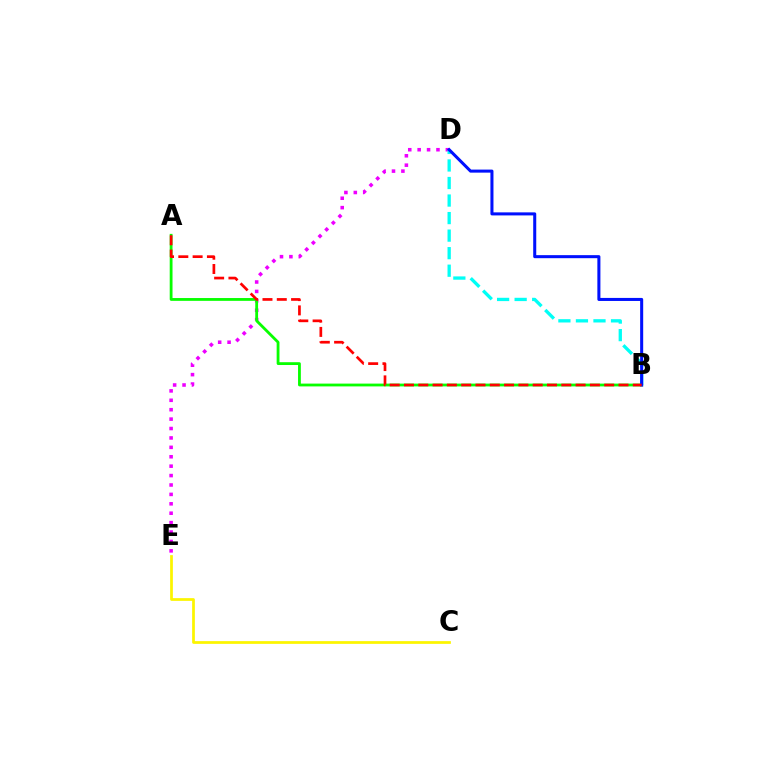{('D', 'E'): [{'color': '#ee00ff', 'line_style': 'dotted', 'thickness': 2.56}], ('B', 'D'): [{'color': '#00fff6', 'line_style': 'dashed', 'thickness': 2.38}, {'color': '#0010ff', 'line_style': 'solid', 'thickness': 2.19}], ('C', 'E'): [{'color': '#fcf500', 'line_style': 'solid', 'thickness': 1.97}], ('A', 'B'): [{'color': '#08ff00', 'line_style': 'solid', 'thickness': 2.02}, {'color': '#ff0000', 'line_style': 'dashed', 'thickness': 1.94}]}